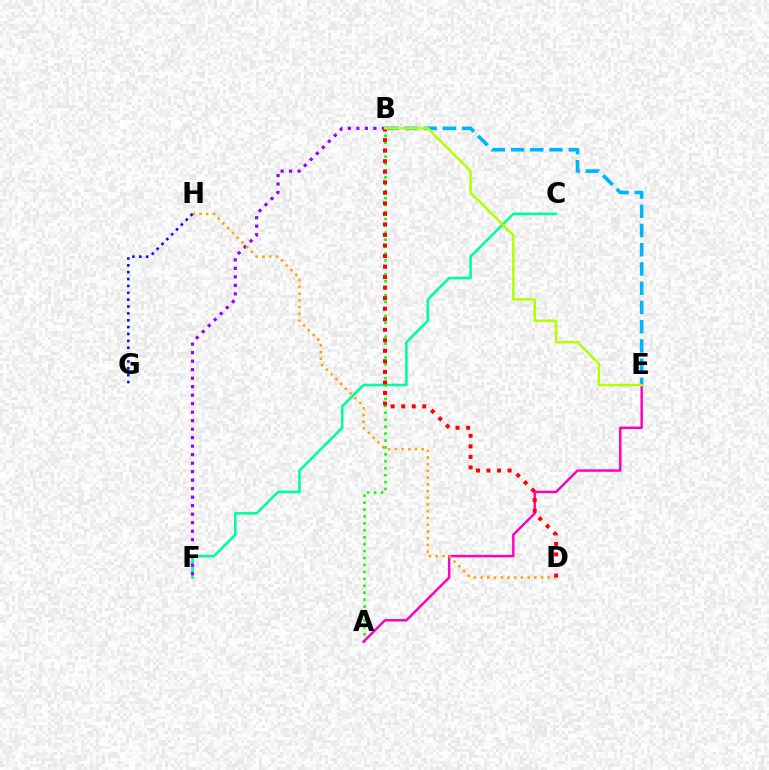{('C', 'F'): [{'color': '#00ff9d', 'line_style': 'solid', 'thickness': 1.9}], ('B', 'E'): [{'color': '#00b5ff', 'line_style': 'dashed', 'thickness': 2.61}, {'color': '#b3ff00', 'line_style': 'solid', 'thickness': 1.78}], ('A', 'B'): [{'color': '#08ff00', 'line_style': 'dotted', 'thickness': 1.88}], ('B', 'F'): [{'color': '#9b00ff', 'line_style': 'dotted', 'thickness': 2.31}], ('A', 'E'): [{'color': '#ff00bd', 'line_style': 'solid', 'thickness': 1.78}], ('D', 'H'): [{'color': '#ffa500', 'line_style': 'dotted', 'thickness': 1.83}], ('B', 'D'): [{'color': '#ff0000', 'line_style': 'dotted', 'thickness': 2.86}], ('G', 'H'): [{'color': '#0010ff', 'line_style': 'dotted', 'thickness': 1.87}]}